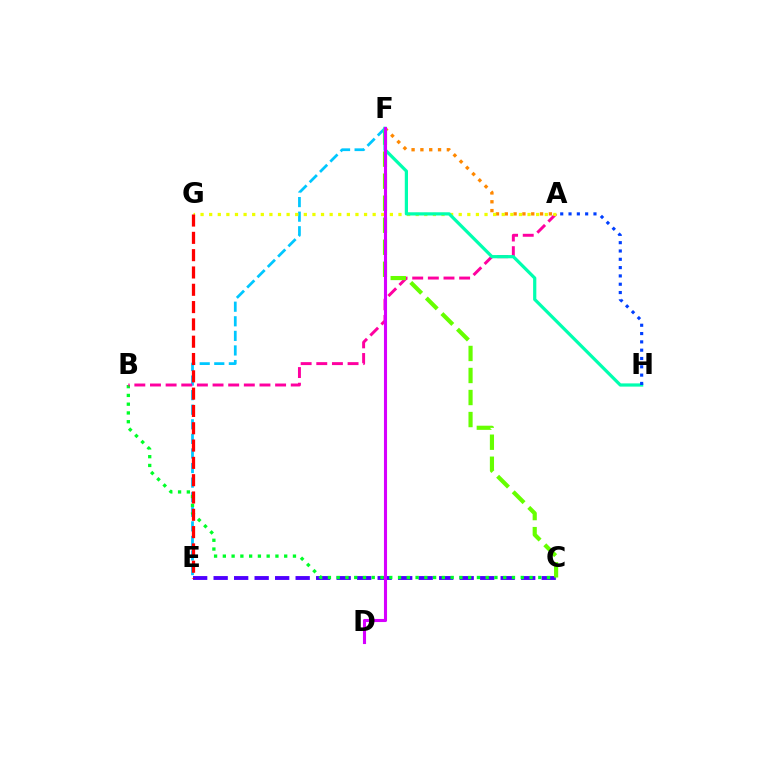{('E', 'F'): [{'color': '#00c7ff', 'line_style': 'dashed', 'thickness': 1.98}], ('C', 'E'): [{'color': '#4f00ff', 'line_style': 'dashed', 'thickness': 2.79}], ('B', 'C'): [{'color': '#00ff27', 'line_style': 'dotted', 'thickness': 2.38}], ('A', 'F'): [{'color': '#ff8800', 'line_style': 'dotted', 'thickness': 2.4}], ('A', 'B'): [{'color': '#ff00a0', 'line_style': 'dashed', 'thickness': 2.12}], ('C', 'F'): [{'color': '#66ff00', 'line_style': 'dashed', 'thickness': 2.99}], ('A', 'G'): [{'color': '#eeff00', 'line_style': 'dotted', 'thickness': 2.34}], ('F', 'H'): [{'color': '#00ffaf', 'line_style': 'solid', 'thickness': 2.32}], ('D', 'F'): [{'color': '#d600ff', 'line_style': 'solid', 'thickness': 2.23}], ('E', 'G'): [{'color': '#ff0000', 'line_style': 'dashed', 'thickness': 2.35}], ('A', 'H'): [{'color': '#003fff', 'line_style': 'dotted', 'thickness': 2.26}]}